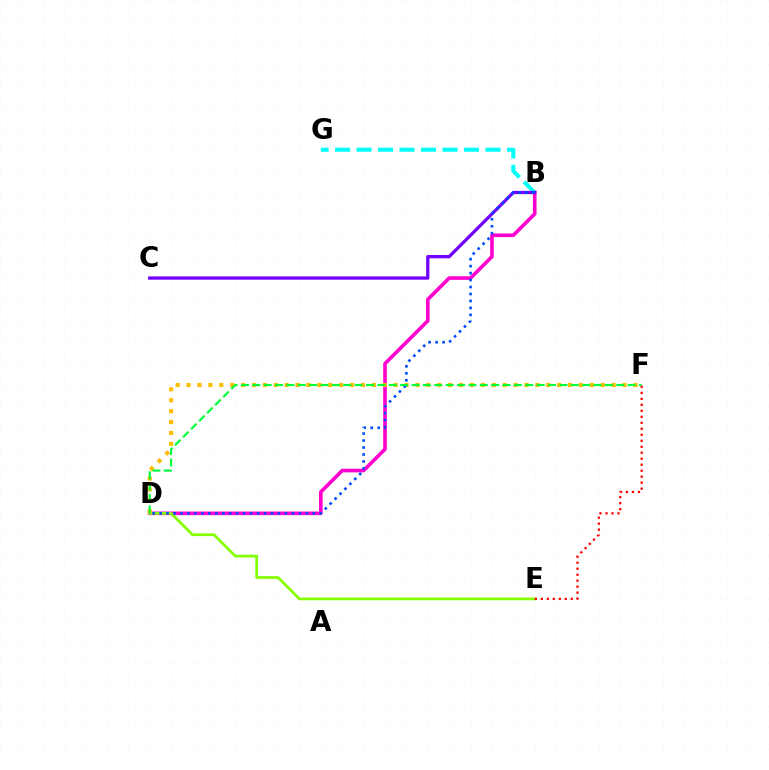{('B', 'D'): [{'color': '#ff00cf', 'line_style': 'solid', 'thickness': 2.6}, {'color': '#004bff', 'line_style': 'dotted', 'thickness': 1.89}], ('D', 'E'): [{'color': '#84ff00', 'line_style': 'solid', 'thickness': 1.96}], ('B', 'G'): [{'color': '#00fff6', 'line_style': 'dashed', 'thickness': 2.92}], ('D', 'F'): [{'color': '#ffbd00', 'line_style': 'dotted', 'thickness': 2.96}, {'color': '#00ff39', 'line_style': 'dashed', 'thickness': 1.55}], ('B', 'C'): [{'color': '#7200ff', 'line_style': 'solid', 'thickness': 2.35}], ('E', 'F'): [{'color': '#ff0000', 'line_style': 'dotted', 'thickness': 1.63}]}